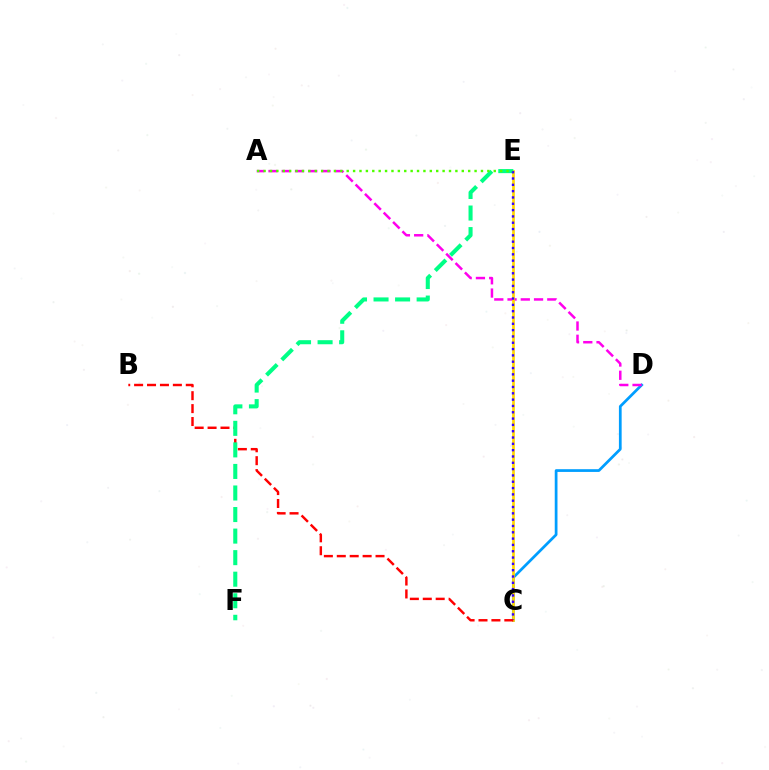{('C', 'D'): [{'color': '#009eff', 'line_style': 'solid', 'thickness': 1.97}], ('A', 'D'): [{'color': '#ff00ed', 'line_style': 'dashed', 'thickness': 1.8}], ('C', 'E'): [{'color': '#ffd500', 'line_style': 'solid', 'thickness': 1.95}, {'color': '#3700ff', 'line_style': 'dotted', 'thickness': 1.72}], ('B', 'C'): [{'color': '#ff0000', 'line_style': 'dashed', 'thickness': 1.75}], ('E', 'F'): [{'color': '#00ff86', 'line_style': 'dashed', 'thickness': 2.93}], ('A', 'E'): [{'color': '#4fff00', 'line_style': 'dotted', 'thickness': 1.74}]}